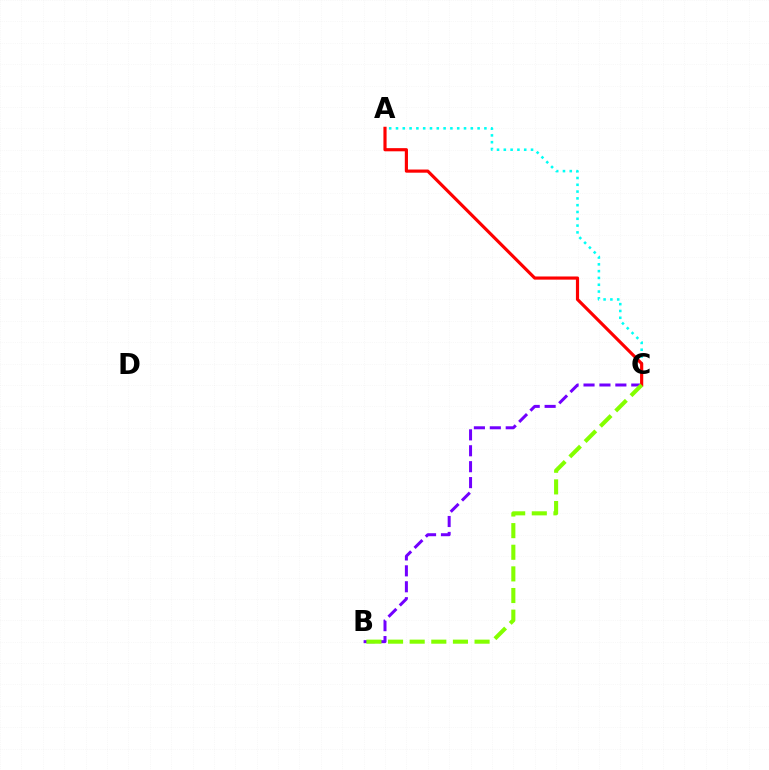{('B', 'C'): [{'color': '#7200ff', 'line_style': 'dashed', 'thickness': 2.16}, {'color': '#84ff00', 'line_style': 'dashed', 'thickness': 2.94}], ('A', 'C'): [{'color': '#00fff6', 'line_style': 'dotted', 'thickness': 1.85}, {'color': '#ff0000', 'line_style': 'solid', 'thickness': 2.28}]}